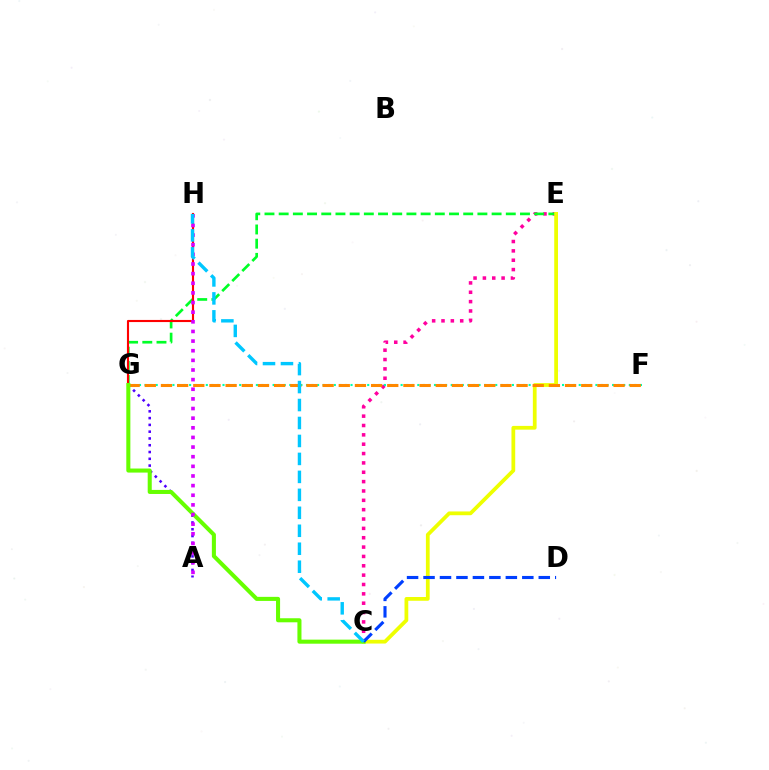{('C', 'E'): [{'color': '#ff00a0', 'line_style': 'dotted', 'thickness': 2.54}, {'color': '#eeff00', 'line_style': 'solid', 'thickness': 2.71}], ('A', 'G'): [{'color': '#4f00ff', 'line_style': 'dotted', 'thickness': 1.84}], ('F', 'G'): [{'color': '#00ffaf', 'line_style': 'dotted', 'thickness': 1.51}, {'color': '#ff8800', 'line_style': 'dashed', 'thickness': 2.2}], ('E', 'G'): [{'color': '#00ff27', 'line_style': 'dashed', 'thickness': 1.93}], ('G', 'H'): [{'color': '#ff0000', 'line_style': 'solid', 'thickness': 1.53}], ('C', 'G'): [{'color': '#66ff00', 'line_style': 'solid', 'thickness': 2.92}], ('C', 'D'): [{'color': '#003fff', 'line_style': 'dashed', 'thickness': 2.24}], ('A', 'H'): [{'color': '#d600ff', 'line_style': 'dotted', 'thickness': 2.62}], ('C', 'H'): [{'color': '#00c7ff', 'line_style': 'dashed', 'thickness': 2.44}]}